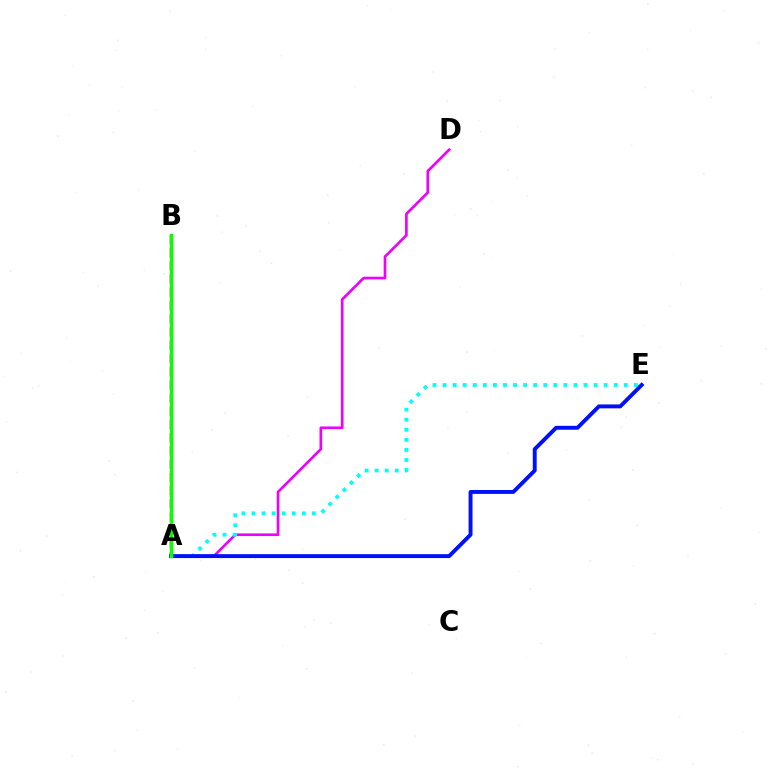{('A', 'D'): [{'color': '#ee00ff', 'line_style': 'solid', 'thickness': 1.92}], ('A', 'B'): [{'color': '#fcf500', 'line_style': 'solid', 'thickness': 2.01}, {'color': '#ff0000', 'line_style': 'dashed', 'thickness': 1.79}, {'color': '#08ff00', 'line_style': 'solid', 'thickness': 2.47}], ('A', 'E'): [{'color': '#00fff6', 'line_style': 'dotted', 'thickness': 2.73}, {'color': '#0010ff', 'line_style': 'solid', 'thickness': 2.81}]}